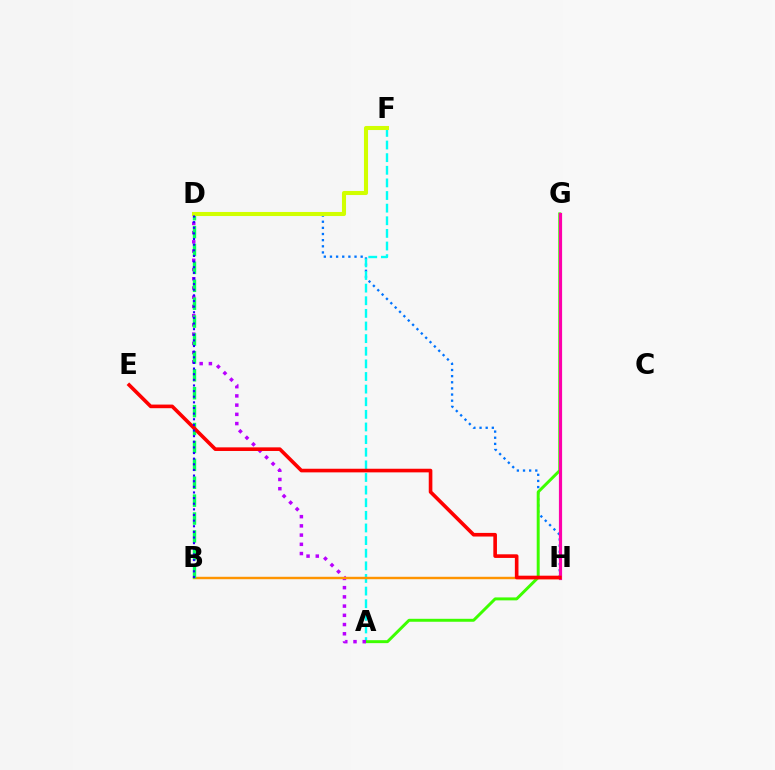{('D', 'H'): [{'color': '#0074ff', 'line_style': 'dotted', 'thickness': 1.67}], ('A', 'F'): [{'color': '#00fff6', 'line_style': 'dashed', 'thickness': 1.71}], ('A', 'G'): [{'color': '#3dff00', 'line_style': 'solid', 'thickness': 2.13}], ('A', 'D'): [{'color': '#b900ff', 'line_style': 'dotted', 'thickness': 2.51}], ('B', 'H'): [{'color': '#ff9400', 'line_style': 'solid', 'thickness': 1.74}], ('G', 'H'): [{'color': '#ff00ac', 'line_style': 'solid', 'thickness': 2.29}], ('B', 'D'): [{'color': '#00ff5c', 'line_style': 'dashed', 'thickness': 2.43}, {'color': '#2500ff', 'line_style': 'dotted', 'thickness': 1.53}], ('E', 'H'): [{'color': '#ff0000', 'line_style': 'solid', 'thickness': 2.61}], ('D', 'F'): [{'color': '#d1ff00', 'line_style': 'solid', 'thickness': 2.93}]}